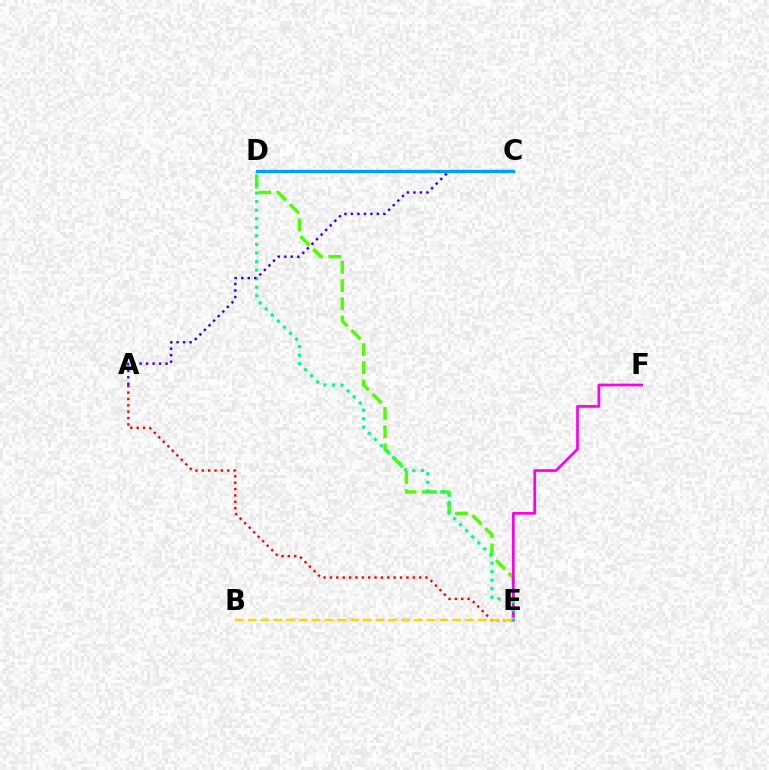{('A', 'E'): [{'color': '#ff0000', 'line_style': 'dotted', 'thickness': 1.73}], ('D', 'E'): [{'color': '#4fff00', 'line_style': 'dashed', 'thickness': 2.47}, {'color': '#00ff86', 'line_style': 'dotted', 'thickness': 2.33}], ('E', 'F'): [{'color': '#ff00ed', 'line_style': 'solid', 'thickness': 1.95}], ('A', 'C'): [{'color': '#3700ff', 'line_style': 'dotted', 'thickness': 1.76}], ('C', 'D'): [{'color': '#009eff', 'line_style': 'solid', 'thickness': 2.38}], ('B', 'E'): [{'color': '#ffd500', 'line_style': 'dashed', 'thickness': 1.74}]}